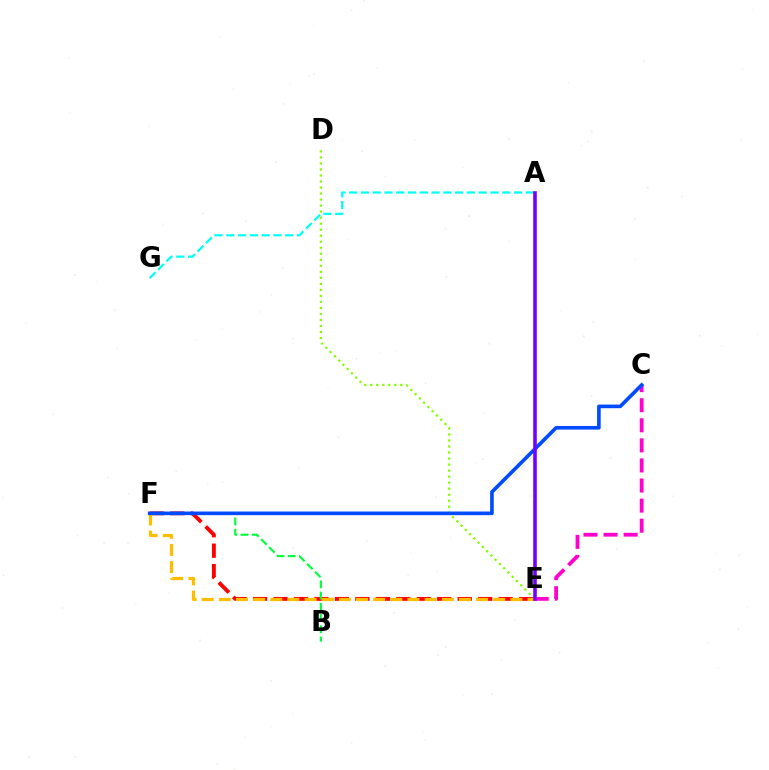{('A', 'G'): [{'color': '#00fff6', 'line_style': 'dashed', 'thickness': 1.6}], ('E', 'F'): [{'color': '#ff0000', 'line_style': 'dashed', 'thickness': 2.78}, {'color': '#ffbd00', 'line_style': 'dashed', 'thickness': 2.33}], ('C', 'E'): [{'color': '#ff00cf', 'line_style': 'dashed', 'thickness': 2.73}], ('D', 'E'): [{'color': '#84ff00', 'line_style': 'dotted', 'thickness': 1.64}], ('B', 'F'): [{'color': '#00ff39', 'line_style': 'dashed', 'thickness': 1.52}], ('C', 'F'): [{'color': '#004bff', 'line_style': 'solid', 'thickness': 2.61}], ('A', 'E'): [{'color': '#7200ff', 'line_style': 'solid', 'thickness': 2.59}]}